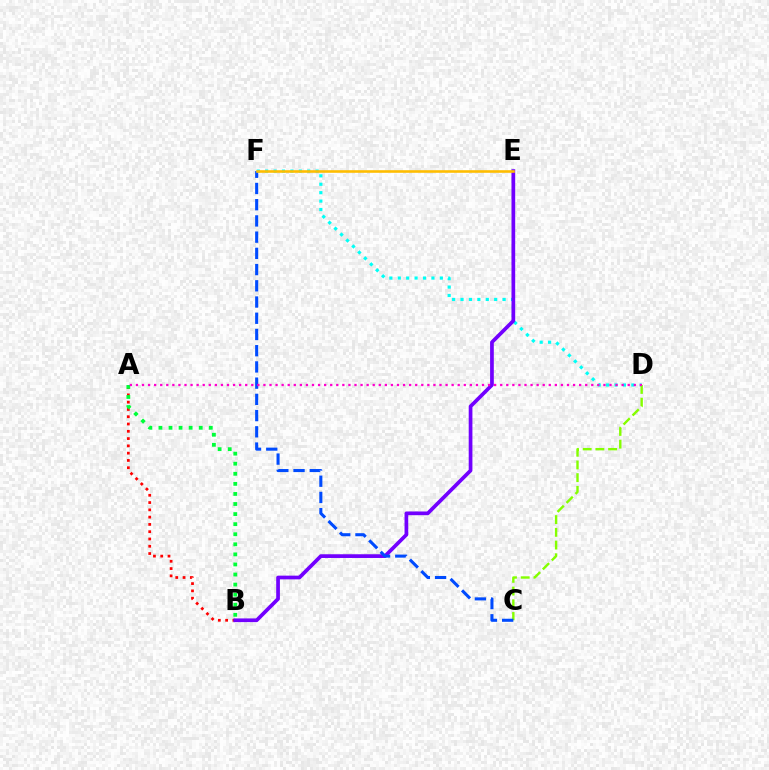{('D', 'F'): [{'color': '#00fff6', 'line_style': 'dotted', 'thickness': 2.29}], ('C', 'D'): [{'color': '#84ff00', 'line_style': 'dashed', 'thickness': 1.73}], ('A', 'B'): [{'color': '#ff0000', 'line_style': 'dotted', 'thickness': 1.98}, {'color': '#00ff39', 'line_style': 'dotted', 'thickness': 2.74}], ('B', 'E'): [{'color': '#7200ff', 'line_style': 'solid', 'thickness': 2.67}], ('C', 'F'): [{'color': '#004bff', 'line_style': 'dashed', 'thickness': 2.2}], ('A', 'D'): [{'color': '#ff00cf', 'line_style': 'dotted', 'thickness': 1.65}], ('E', 'F'): [{'color': '#ffbd00', 'line_style': 'solid', 'thickness': 1.87}]}